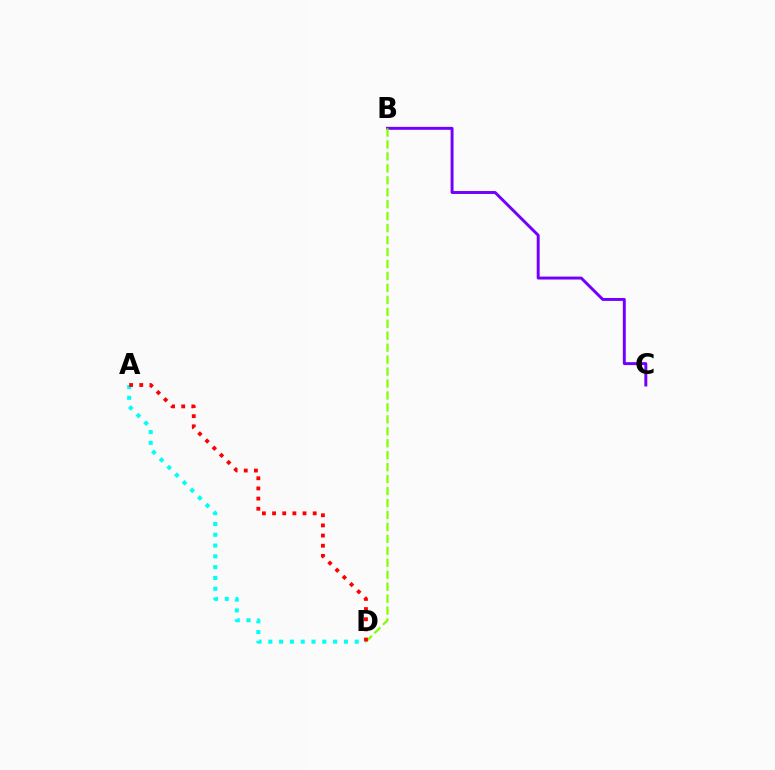{('B', 'C'): [{'color': '#7200ff', 'line_style': 'solid', 'thickness': 2.12}], ('B', 'D'): [{'color': '#84ff00', 'line_style': 'dashed', 'thickness': 1.62}], ('A', 'D'): [{'color': '#00fff6', 'line_style': 'dotted', 'thickness': 2.93}, {'color': '#ff0000', 'line_style': 'dotted', 'thickness': 2.76}]}